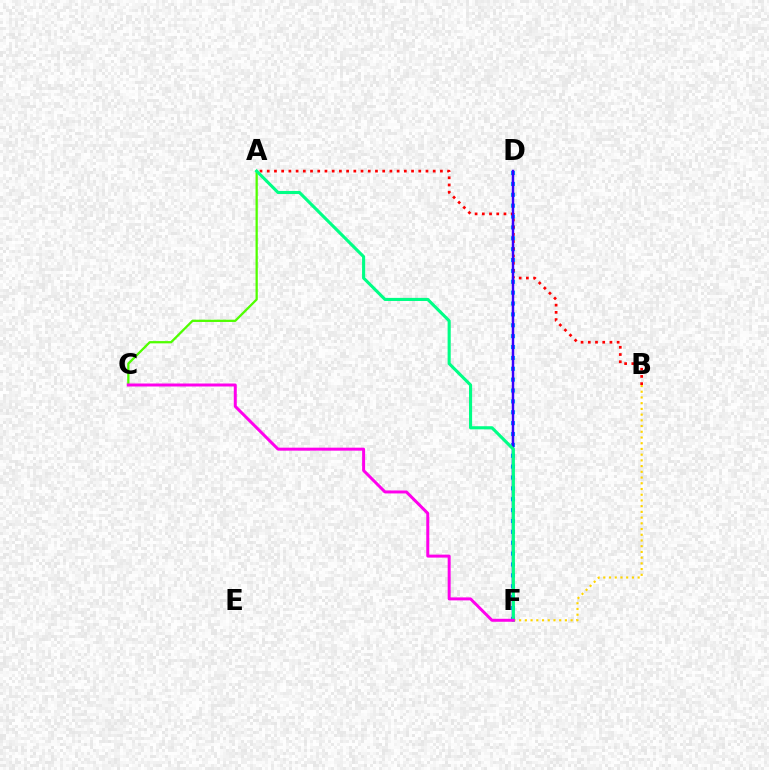{('B', 'F'): [{'color': '#ffd500', 'line_style': 'dotted', 'thickness': 1.55}], ('A', 'C'): [{'color': '#4fff00', 'line_style': 'solid', 'thickness': 1.63}], ('D', 'F'): [{'color': '#009eff', 'line_style': 'dotted', 'thickness': 2.95}, {'color': '#3700ff', 'line_style': 'solid', 'thickness': 1.77}], ('A', 'B'): [{'color': '#ff0000', 'line_style': 'dotted', 'thickness': 1.96}], ('A', 'F'): [{'color': '#00ff86', 'line_style': 'solid', 'thickness': 2.24}], ('C', 'F'): [{'color': '#ff00ed', 'line_style': 'solid', 'thickness': 2.15}]}